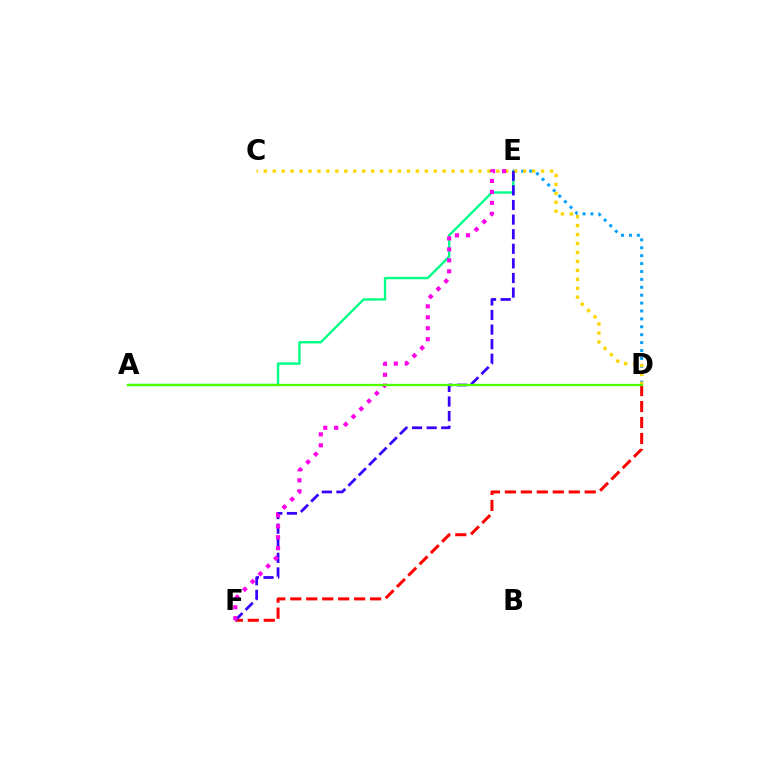{('D', 'F'): [{'color': '#ff0000', 'line_style': 'dashed', 'thickness': 2.17}], ('D', 'E'): [{'color': '#009eff', 'line_style': 'dotted', 'thickness': 2.15}], ('C', 'D'): [{'color': '#ffd500', 'line_style': 'dotted', 'thickness': 2.43}], ('A', 'E'): [{'color': '#00ff86', 'line_style': 'solid', 'thickness': 1.71}], ('E', 'F'): [{'color': '#3700ff', 'line_style': 'dashed', 'thickness': 1.98}, {'color': '#ff00ed', 'line_style': 'dotted', 'thickness': 2.98}], ('A', 'D'): [{'color': '#4fff00', 'line_style': 'solid', 'thickness': 1.64}]}